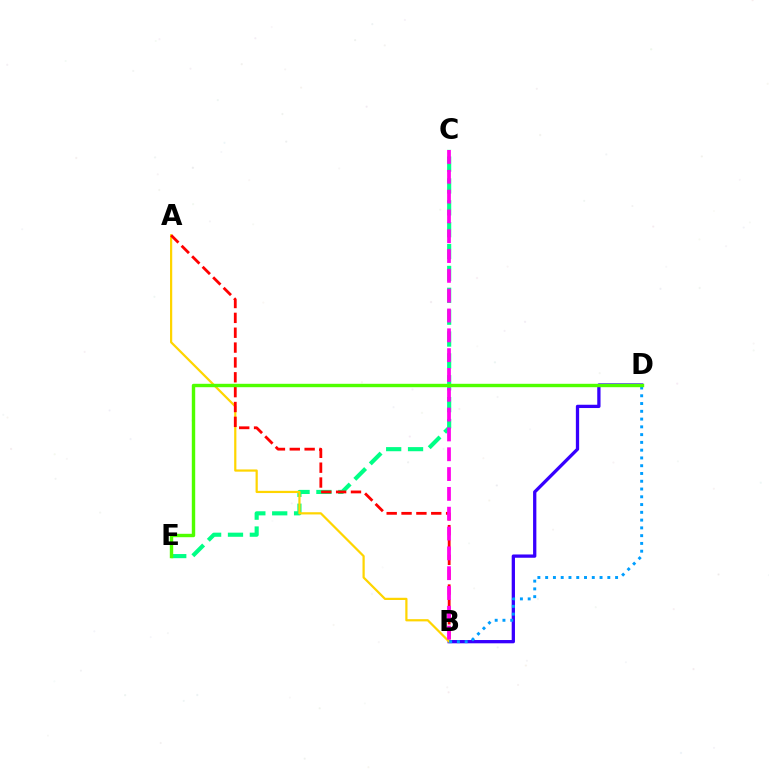{('C', 'E'): [{'color': '#00ff86', 'line_style': 'dashed', 'thickness': 2.97}], ('B', 'D'): [{'color': '#3700ff', 'line_style': 'solid', 'thickness': 2.36}, {'color': '#009eff', 'line_style': 'dotted', 'thickness': 2.11}], ('A', 'B'): [{'color': '#ffd500', 'line_style': 'solid', 'thickness': 1.6}, {'color': '#ff0000', 'line_style': 'dashed', 'thickness': 2.02}], ('D', 'E'): [{'color': '#4fff00', 'line_style': 'solid', 'thickness': 2.46}], ('B', 'C'): [{'color': '#ff00ed', 'line_style': 'dashed', 'thickness': 2.69}]}